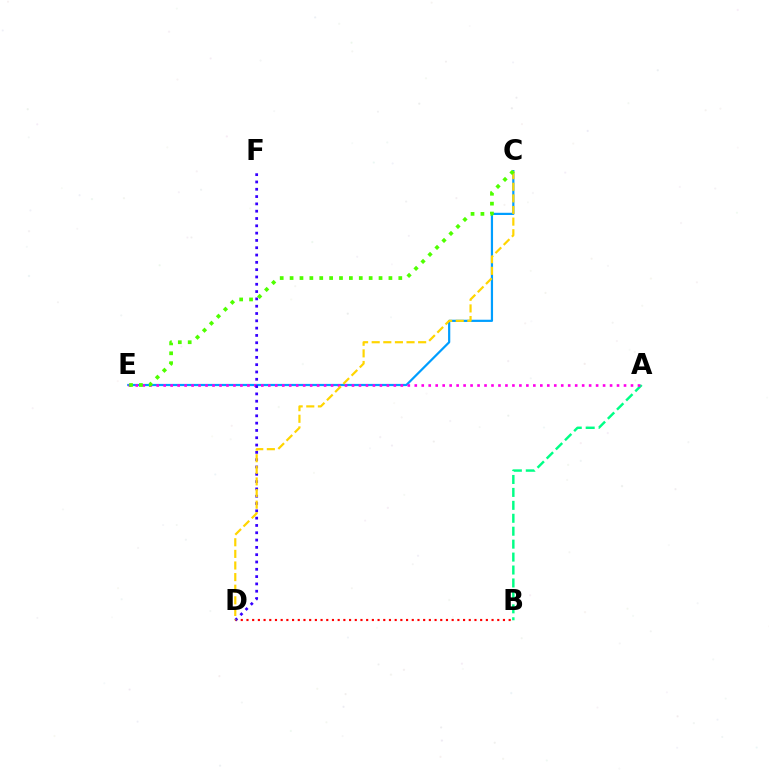{('A', 'B'): [{'color': '#00ff86', 'line_style': 'dashed', 'thickness': 1.76}], ('B', 'D'): [{'color': '#ff0000', 'line_style': 'dotted', 'thickness': 1.55}], ('C', 'E'): [{'color': '#009eff', 'line_style': 'solid', 'thickness': 1.59}, {'color': '#4fff00', 'line_style': 'dotted', 'thickness': 2.69}], ('A', 'E'): [{'color': '#ff00ed', 'line_style': 'dotted', 'thickness': 1.89}], ('D', 'F'): [{'color': '#3700ff', 'line_style': 'dotted', 'thickness': 1.99}], ('C', 'D'): [{'color': '#ffd500', 'line_style': 'dashed', 'thickness': 1.58}]}